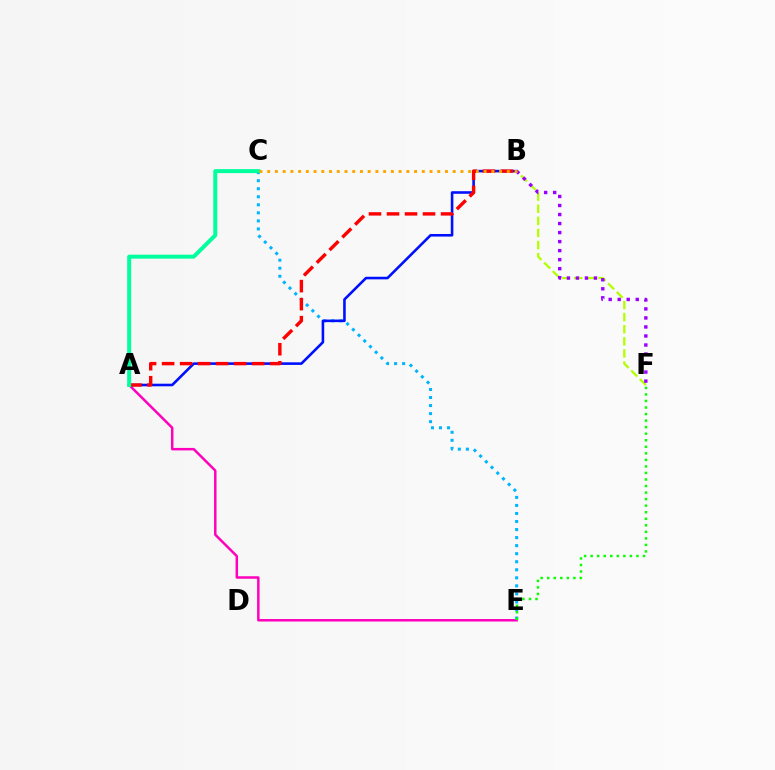{('A', 'E'): [{'color': '#ff00bd', 'line_style': 'solid', 'thickness': 1.79}], ('B', 'F'): [{'color': '#b3ff00', 'line_style': 'dashed', 'thickness': 1.64}, {'color': '#9b00ff', 'line_style': 'dotted', 'thickness': 2.45}], ('C', 'E'): [{'color': '#00b5ff', 'line_style': 'dotted', 'thickness': 2.19}], ('A', 'B'): [{'color': '#0010ff', 'line_style': 'solid', 'thickness': 1.87}, {'color': '#ff0000', 'line_style': 'dashed', 'thickness': 2.45}], ('E', 'F'): [{'color': '#08ff00', 'line_style': 'dotted', 'thickness': 1.78}], ('A', 'C'): [{'color': '#00ff9d', 'line_style': 'solid', 'thickness': 2.86}], ('B', 'C'): [{'color': '#ffa500', 'line_style': 'dotted', 'thickness': 2.1}]}